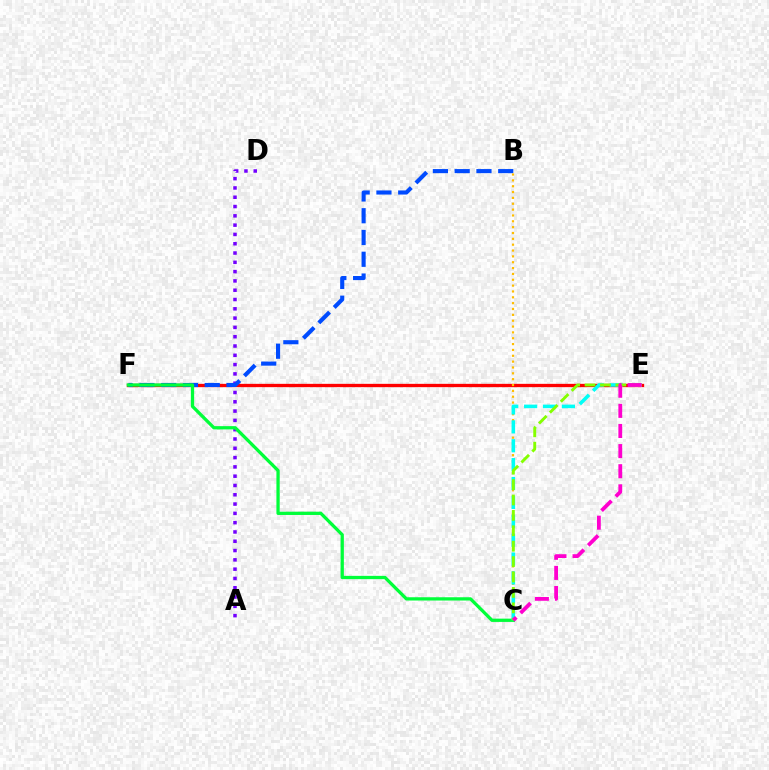{('A', 'D'): [{'color': '#7200ff', 'line_style': 'dotted', 'thickness': 2.53}], ('E', 'F'): [{'color': '#ff0000', 'line_style': 'solid', 'thickness': 2.39}], ('B', 'F'): [{'color': '#004bff', 'line_style': 'dashed', 'thickness': 2.96}], ('C', 'F'): [{'color': '#00ff39', 'line_style': 'solid', 'thickness': 2.36}], ('B', 'C'): [{'color': '#ffbd00', 'line_style': 'dotted', 'thickness': 1.59}], ('C', 'E'): [{'color': '#00fff6', 'line_style': 'dashed', 'thickness': 2.57}, {'color': '#84ff00', 'line_style': 'dashed', 'thickness': 2.09}, {'color': '#ff00cf', 'line_style': 'dashed', 'thickness': 2.73}]}